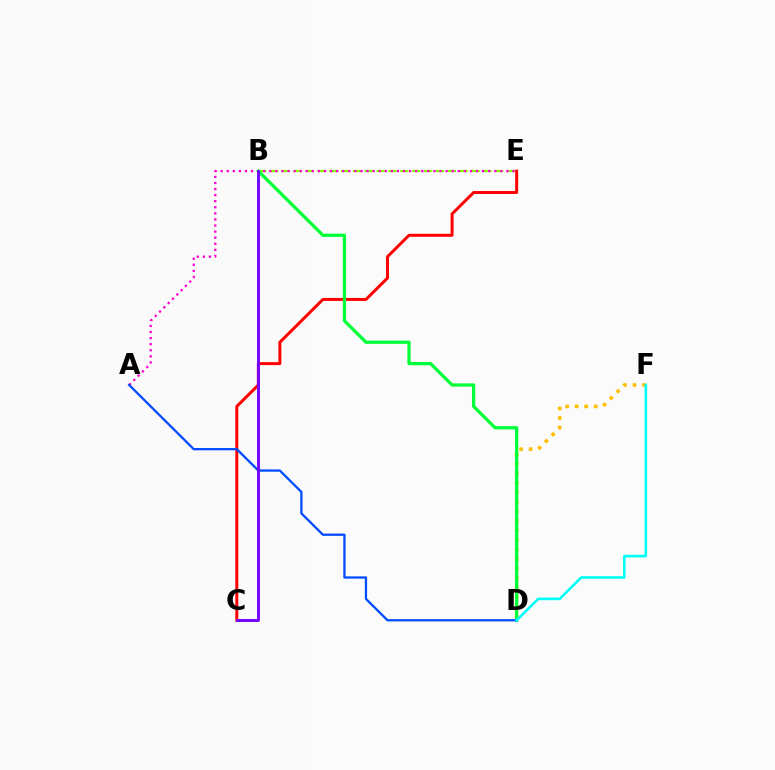{('D', 'F'): [{'color': '#ffbd00', 'line_style': 'dotted', 'thickness': 2.59}, {'color': '#00fff6', 'line_style': 'solid', 'thickness': 1.88}], ('B', 'E'): [{'color': '#84ff00', 'line_style': 'dashed', 'thickness': 1.61}], ('C', 'E'): [{'color': '#ff0000', 'line_style': 'solid', 'thickness': 2.14}], ('A', 'E'): [{'color': '#ff00cf', 'line_style': 'dotted', 'thickness': 1.65}], ('B', 'D'): [{'color': '#00ff39', 'line_style': 'solid', 'thickness': 2.35}], ('A', 'D'): [{'color': '#004bff', 'line_style': 'solid', 'thickness': 1.63}], ('B', 'C'): [{'color': '#7200ff', 'line_style': 'solid', 'thickness': 2.07}]}